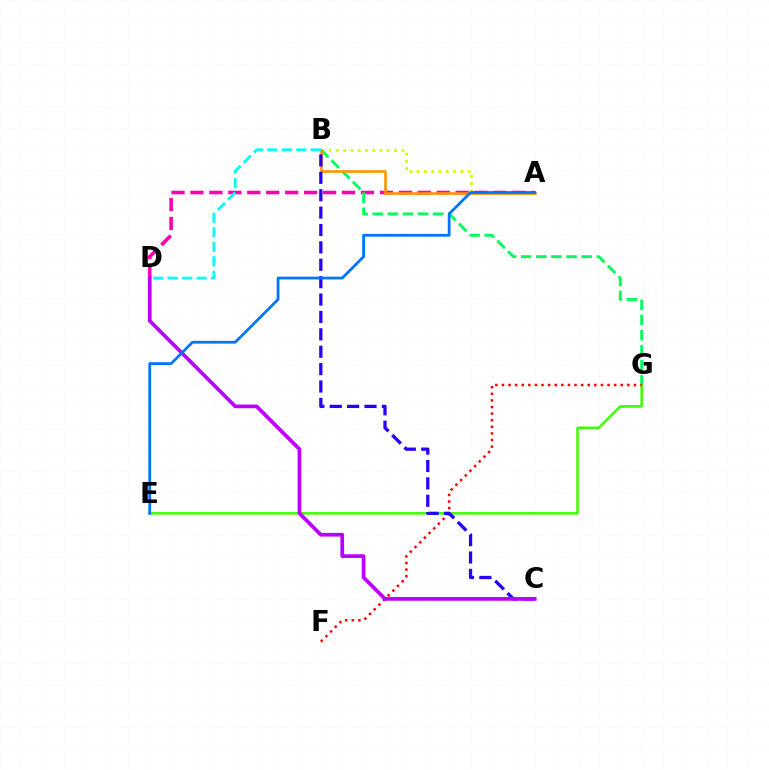{('A', 'D'): [{'color': '#ff00ac', 'line_style': 'dashed', 'thickness': 2.57}], ('A', 'B'): [{'color': '#d1ff00', 'line_style': 'dotted', 'thickness': 1.97}, {'color': '#ff9400', 'line_style': 'solid', 'thickness': 1.88}], ('B', 'G'): [{'color': '#00ff5c', 'line_style': 'dashed', 'thickness': 2.05}], ('E', 'G'): [{'color': '#3dff00', 'line_style': 'solid', 'thickness': 1.81}], ('F', 'G'): [{'color': '#ff0000', 'line_style': 'dotted', 'thickness': 1.79}], ('B', 'C'): [{'color': '#2500ff', 'line_style': 'dashed', 'thickness': 2.36}], ('C', 'D'): [{'color': '#b900ff', 'line_style': 'solid', 'thickness': 2.67}], ('B', 'D'): [{'color': '#00fff6', 'line_style': 'dashed', 'thickness': 1.97}], ('A', 'E'): [{'color': '#0074ff', 'line_style': 'solid', 'thickness': 1.99}]}